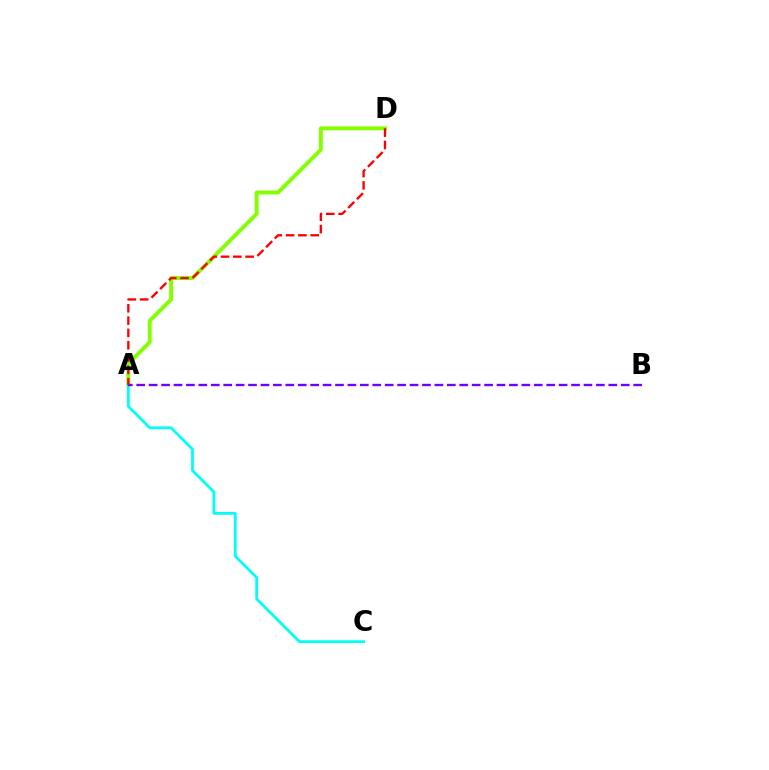{('A', 'D'): [{'color': '#84ff00', 'line_style': 'solid', 'thickness': 2.82}, {'color': '#ff0000', 'line_style': 'dashed', 'thickness': 1.67}], ('A', 'C'): [{'color': '#00fff6', 'line_style': 'solid', 'thickness': 2.01}], ('A', 'B'): [{'color': '#7200ff', 'line_style': 'dashed', 'thickness': 1.69}]}